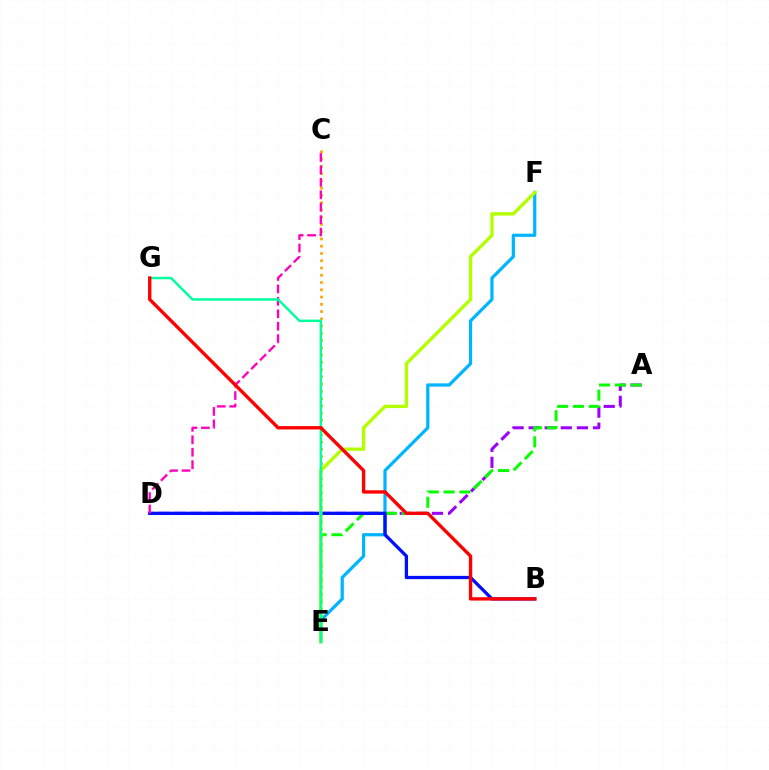{('C', 'E'): [{'color': '#ffa500', 'line_style': 'dotted', 'thickness': 1.97}], ('E', 'F'): [{'color': '#00b5ff', 'line_style': 'solid', 'thickness': 2.32}, {'color': '#b3ff00', 'line_style': 'solid', 'thickness': 2.42}], ('A', 'D'): [{'color': '#9b00ff', 'line_style': 'dashed', 'thickness': 2.18}], ('A', 'E'): [{'color': '#08ff00', 'line_style': 'dashed', 'thickness': 2.15}], ('B', 'D'): [{'color': '#0010ff', 'line_style': 'solid', 'thickness': 2.36}], ('C', 'D'): [{'color': '#ff00bd', 'line_style': 'dashed', 'thickness': 1.69}], ('E', 'G'): [{'color': '#00ff9d', 'line_style': 'solid', 'thickness': 1.77}], ('B', 'G'): [{'color': '#ff0000', 'line_style': 'solid', 'thickness': 2.42}]}